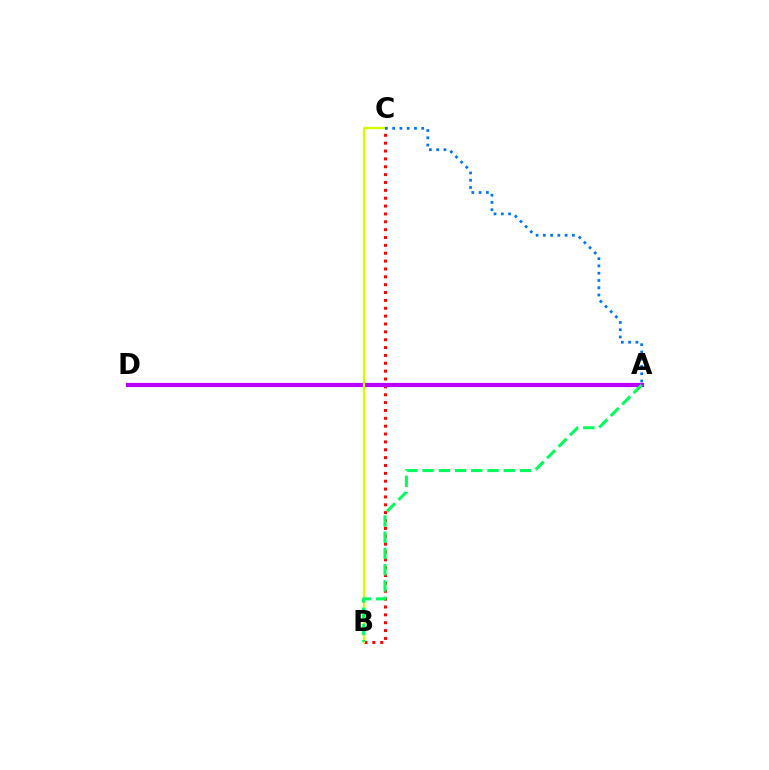{('B', 'C'): [{'color': '#ff0000', 'line_style': 'dotted', 'thickness': 2.14}, {'color': '#d1ff00', 'line_style': 'solid', 'thickness': 1.67}], ('A', 'D'): [{'color': '#b900ff', 'line_style': 'solid', 'thickness': 2.99}], ('A', 'C'): [{'color': '#0074ff', 'line_style': 'dotted', 'thickness': 1.97}], ('A', 'B'): [{'color': '#00ff5c', 'line_style': 'dashed', 'thickness': 2.2}]}